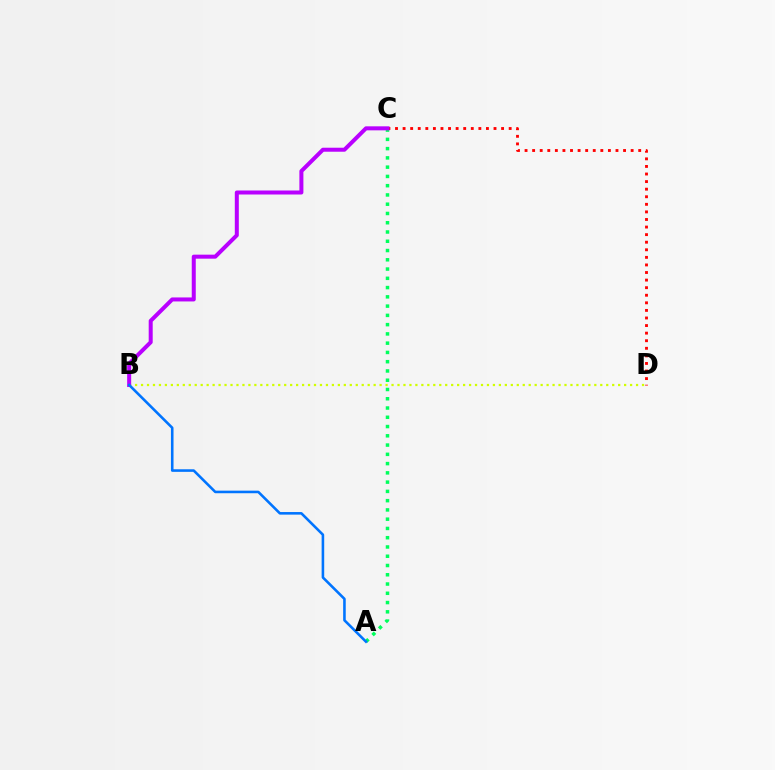{('A', 'C'): [{'color': '#00ff5c', 'line_style': 'dotted', 'thickness': 2.52}], ('C', 'D'): [{'color': '#ff0000', 'line_style': 'dotted', 'thickness': 2.06}], ('B', 'D'): [{'color': '#d1ff00', 'line_style': 'dotted', 'thickness': 1.62}], ('B', 'C'): [{'color': '#b900ff', 'line_style': 'solid', 'thickness': 2.89}], ('A', 'B'): [{'color': '#0074ff', 'line_style': 'solid', 'thickness': 1.86}]}